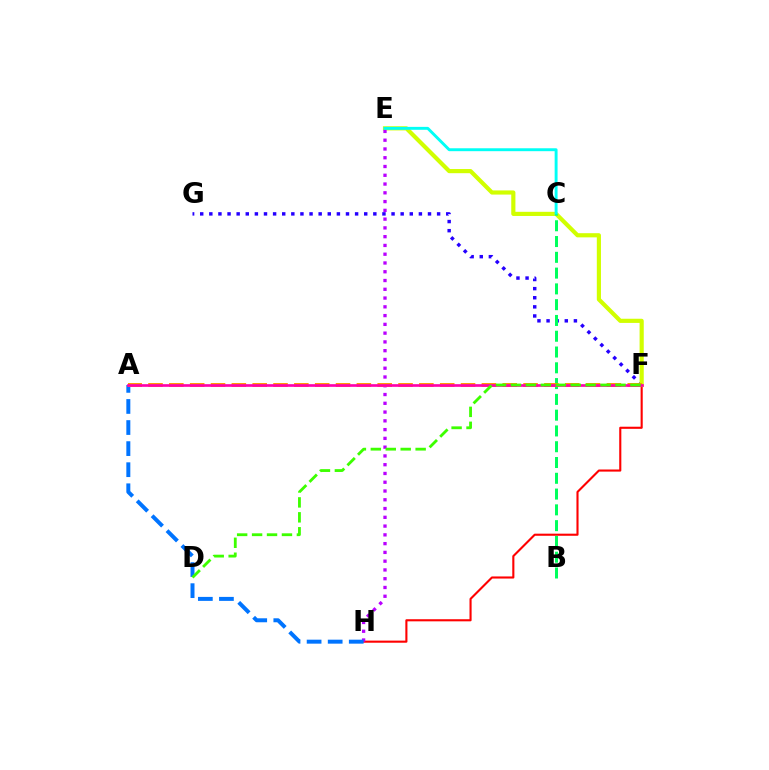{('F', 'G'): [{'color': '#2500ff', 'line_style': 'dotted', 'thickness': 2.48}], ('F', 'H'): [{'color': '#ff0000', 'line_style': 'solid', 'thickness': 1.52}], ('E', 'F'): [{'color': '#d1ff00', 'line_style': 'solid', 'thickness': 3.0}], ('E', 'H'): [{'color': '#b900ff', 'line_style': 'dotted', 'thickness': 2.38}], ('C', 'E'): [{'color': '#00fff6', 'line_style': 'solid', 'thickness': 2.1}], ('A', 'H'): [{'color': '#0074ff', 'line_style': 'dashed', 'thickness': 2.86}], ('B', 'C'): [{'color': '#00ff5c', 'line_style': 'dashed', 'thickness': 2.14}], ('A', 'F'): [{'color': '#ff9400', 'line_style': 'dashed', 'thickness': 2.83}, {'color': '#ff00ac', 'line_style': 'solid', 'thickness': 1.92}], ('D', 'F'): [{'color': '#3dff00', 'line_style': 'dashed', 'thickness': 2.03}]}